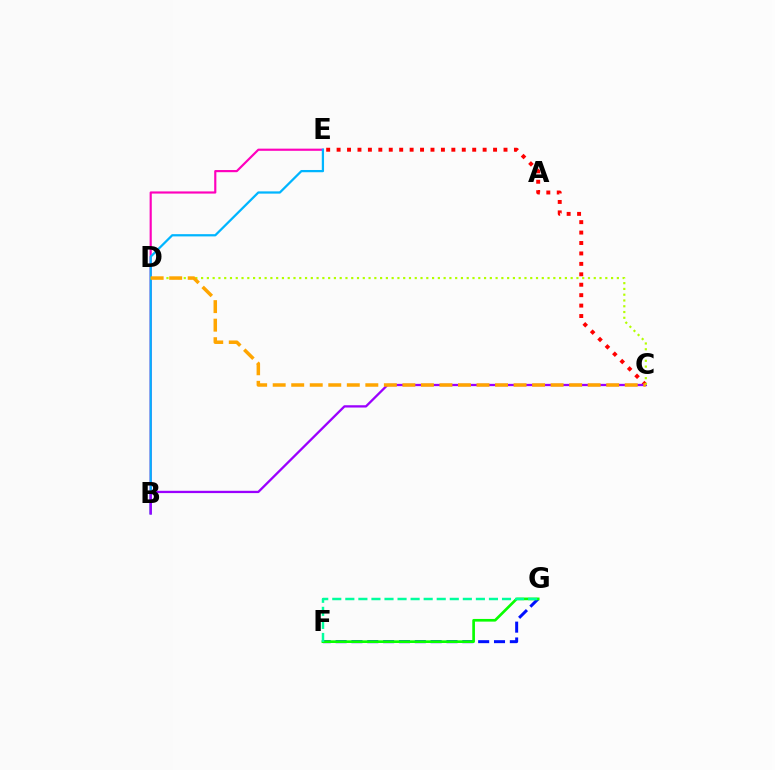{('B', 'E'): [{'color': '#ff00bd', 'line_style': 'solid', 'thickness': 1.56}, {'color': '#00b5ff', 'line_style': 'solid', 'thickness': 1.62}], ('C', 'E'): [{'color': '#ff0000', 'line_style': 'dotted', 'thickness': 2.83}], ('F', 'G'): [{'color': '#0010ff', 'line_style': 'dashed', 'thickness': 2.15}, {'color': '#08ff00', 'line_style': 'solid', 'thickness': 1.93}, {'color': '#00ff9d', 'line_style': 'dashed', 'thickness': 1.77}], ('B', 'C'): [{'color': '#9b00ff', 'line_style': 'solid', 'thickness': 1.66}], ('C', 'D'): [{'color': '#b3ff00', 'line_style': 'dotted', 'thickness': 1.57}, {'color': '#ffa500', 'line_style': 'dashed', 'thickness': 2.52}]}